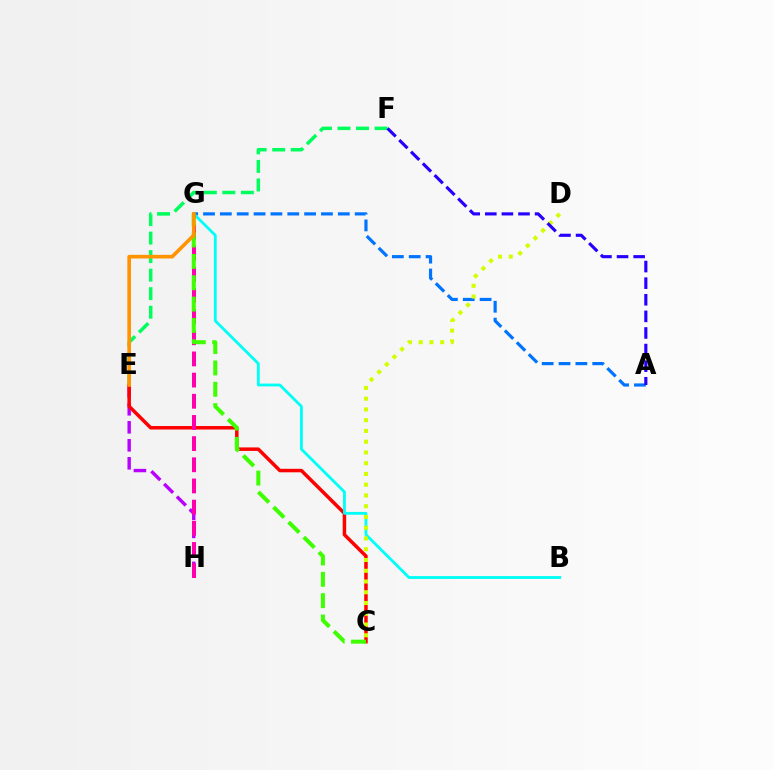{('E', 'H'): [{'color': '#b900ff', 'line_style': 'dashed', 'thickness': 2.45}], ('A', 'G'): [{'color': '#0074ff', 'line_style': 'dashed', 'thickness': 2.29}], ('C', 'E'): [{'color': '#ff0000', 'line_style': 'solid', 'thickness': 2.52}], ('B', 'G'): [{'color': '#00fff6', 'line_style': 'solid', 'thickness': 2.03}], ('G', 'H'): [{'color': '#ff00ac', 'line_style': 'dashed', 'thickness': 2.88}], ('C', 'G'): [{'color': '#3dff00', 'line_style': 'dashed', 'thickness': 2.9}], ('E', 'F'): [{'color': '#00ff5c', 'line_style': 'dashed', 'thickness': 2.52}], ('C', 'D'): [{'color': '#d1ff00', 'line_style': 'dotted', 'thickness': 2.92}], ('A', 'F'): [{'color': '#2500ff', 'line_style': 'dashed', 'thickness': 2.25}], ('E', 'G'): [{'color': '#ff9400', 'line_style': 'solid', 'thickness': 2.62}]}